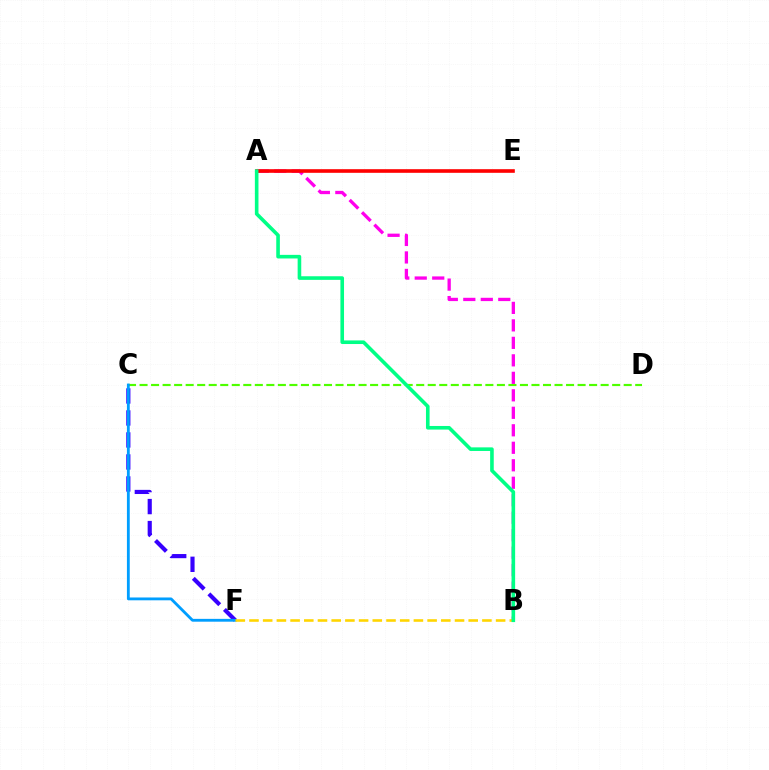{('C', 'D'): [{'color': '#4fff00', 'line_style': 'dashed', 'thickness': 1.57}], ('A', 'B'): [{'color': '#ff00ed', 'line_style': 'dashed', 'thickness': 2.38}, {'color': '#00ff86', 'line_style': 'solid', 'thickness': 2.6}], ('A', 'E'): [{'color': '#ff0000', 'line_style': 'solid', 'thickness': 2.61}], ('C', 'F'): [{'color': '#3700ff', 'line_style': 'dashed', 'thickness': 2.99}, {'color': '#009eff', 'line_style': 'solid', 'thickness': 2.04}], ('B', 'F'): [{'color': '#ffd500', 'line_style': 'dashed', 'thickness': 1.86}]}